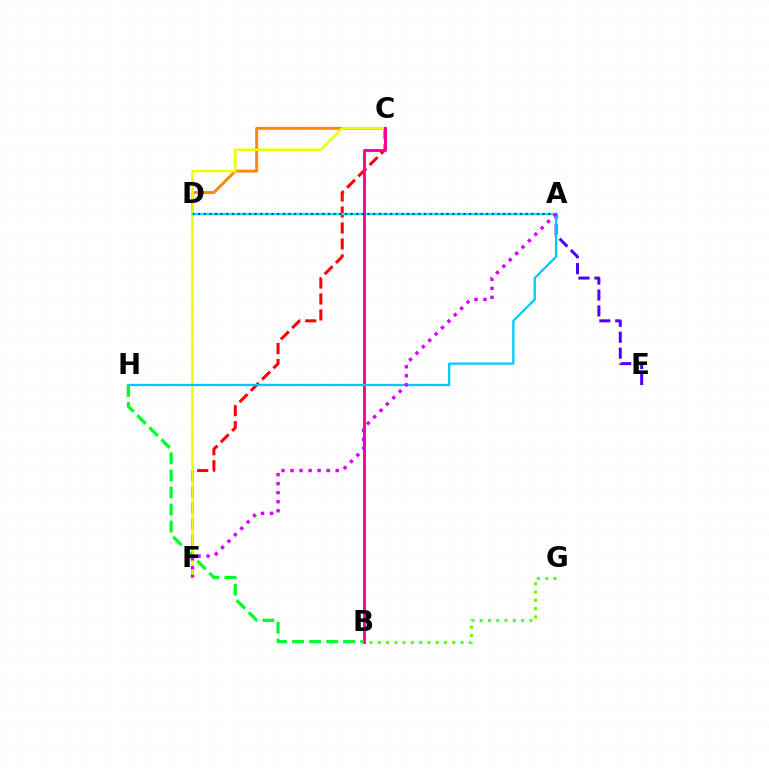{('C', 'F'): [{'color': '#ff0000', 'line_style': 'dashed', 'thickness': 2.17}, {'color': '#eeff00', 'line_style': 'solid', 'thickness': 1.84}], ('C', 'D'): [{'color': '#ff8800', 'line_style': 'solid', 'thickness': 2.08}], ('A', 'D'): [{'color': '#00ffaf', 'line_style': 'solid', 'thickness': 1.63}, {'color': '#003fff', 'line_style': 'dotted', 'thickness': 1.53}], ('A', 'E'): [{'color': '#4f00ff', 'line_style': 'dashed', 'thickness': 2.16}], ('B', 'C'): [{'color': '#ff00a0', 'line_style': 'solid', 'thickness': 2.12}], ('B', 'H'): [{'color': '#00ff27', 'line_style': 'dashed', 'thickness': 2.31}], ('A', 'H'): [{'color': '#00c7ff', 'line_style': 'solid', 'thickness': 1.63}], ('B', 'G'): [{'color': '#66ff00', 'line_style': 'dotted', 'thickness': 2.24}], ('A', 'F'): [{'color': '#d600ff', 'line_style': 'dotted', 'thickness': 2.45}]}